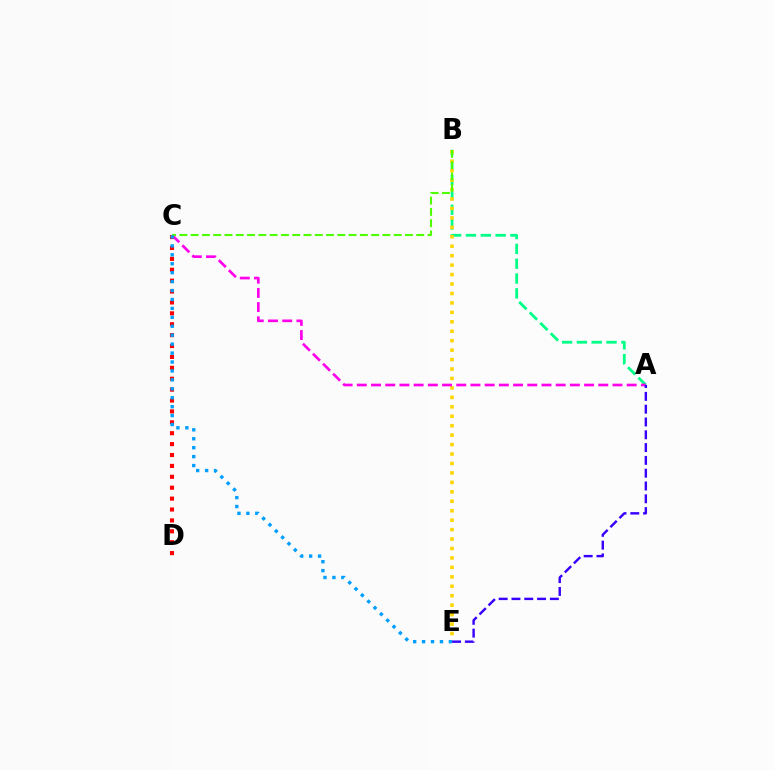{('C', 'D'): [{'color': '#ff0000', 'line_style': 'dotted', 'thickness': 2.96}], ('A', 'B'): [{'color': '#00ff86', 'line_style': 'dashed', 'thickness': 2.01}], ('B', 'E'): [{'color': '#ffd500', 'line_style': 'dotted', 'thickness': 2.57}], ('A', 'C'): [{'color': '#ff00ed', 'line_style': 'dashed', 'thickness': 1.93}], ('B', 'C'): [{'color': '#4fff00', 'line_style': 'dashed', 'thickness': 1.53}], ('A', 'E'): [{'color': '#3700ff', 'line_style': 'dashed', 'thickness': 1.74}], ('C', 'E'): [{'color': '#009eff', 'line_style': 'dotted', 'thickness': 2.43}]}